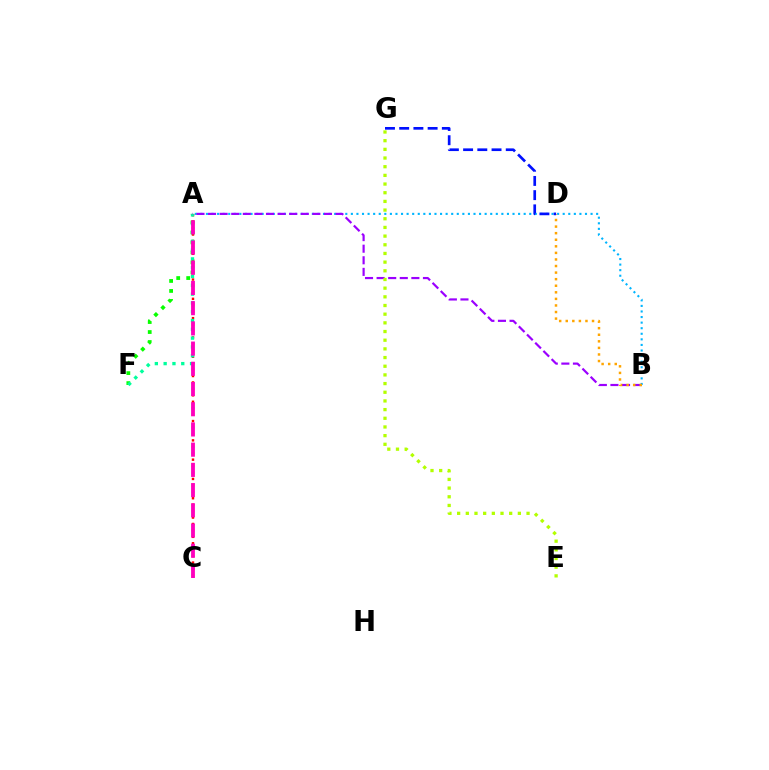{('A', 'F'): [{'color': '#08ff00', 'line_style': 'dotted', 'thickness': 2.71}, {'color': '#00ff9d', 'line_style': 'dotted', 'thickness': 2.39}], ('A', 'B'): [{'color': '#00b5ff', 'line_style': 'dotted', 'thickness': 1.51}, {'color': '#9b00ff', 'line_style': 'dashed', 'thickness': 1.57}], ('A', 'C'): [{'color': '#ff0000', 'line_style': 'dotted', 'thickness': 1.75}, {'color': '#ff00bd', 'line_style': 'dashed', 'thickness': 2.75}], ('B', 'D'): [{'color': '#ffa500', 'line_style': 'dotted', 'thickness': 1.79}], ('D', 'G'): [{'color': '#0010ff', 'line_style': 'dashed', 'thickness': 1.93}], ('E', 'G'): [{'color': '#b3ff00', 'line_style': 'dotted', 'thickness': 2.36}]}